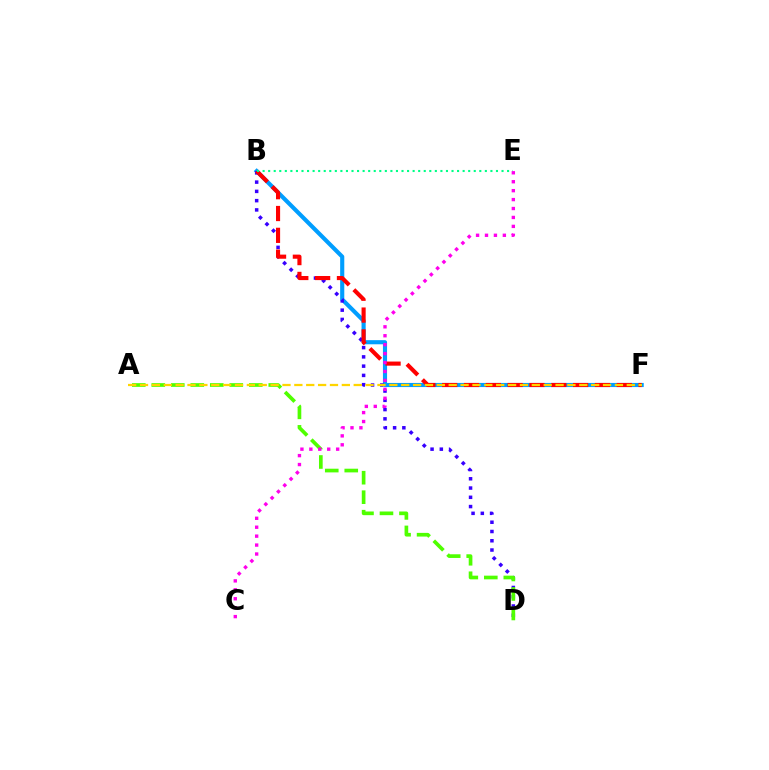{('B', 'F'): [{'color': '#009eff', 'line_style': 'solid', 'thickness': 2.97}, {'color': '#ff0000', 'line_style': 'dashed', 'thickness': 2.96}], ('B', 'D'): [{'color': '#3700ff', 'line_style': 'dotted', 'thickness': 2.52}], ('A', 'D'): [{'color': '#4fff00', 'line_style': 'dashed', 'thickness': 2.65}], ('A', 'F'): [{'color': '#ffd500', 'line_style': 'dashed', 'thickness': 1.61}], ('B', 'E'): [{'color': '#00ff86', 'line_style': 'dotted', 'thickness': 1.51}], ('C', 'E'): [{'color': '#ff00ed', 'line_style': 'dotted', 'thickness': 2.43}]}